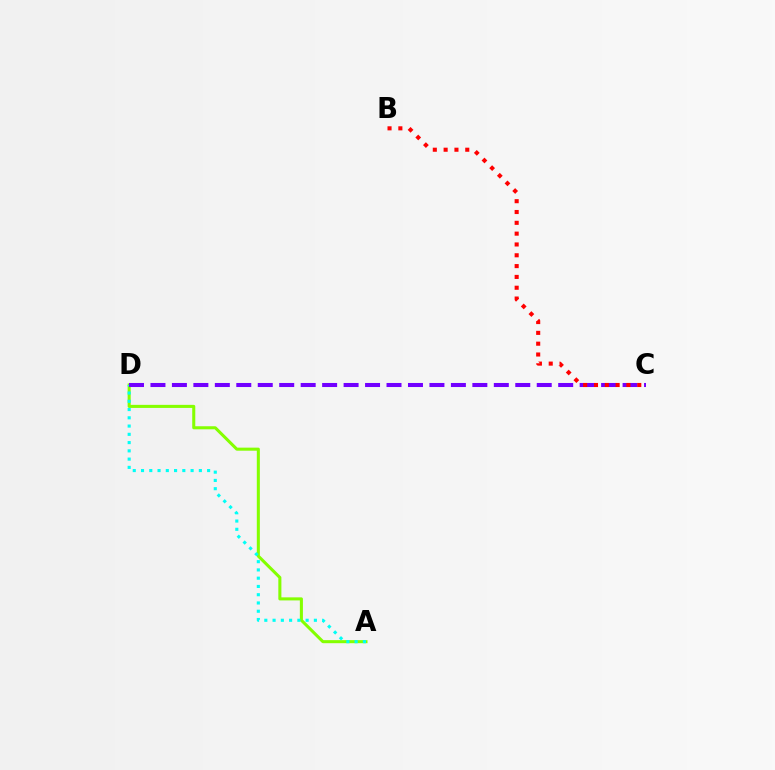{('A', 'D'): [{'color': '#84ff00', 'line_style': 'solid', 'thickness': 2.2}, {'color': '#00fff6', 'line_style': 'dotted', 'thickness': 2.24}], ('C', 'D'): [{'color': '#7200ff', 'line_style': 'dashed', 'thickness': 2.92}], ('B', 'C'): [{'color': '#ff0000', 'line_style': 'dotted', 'thickness': 2.94}]}